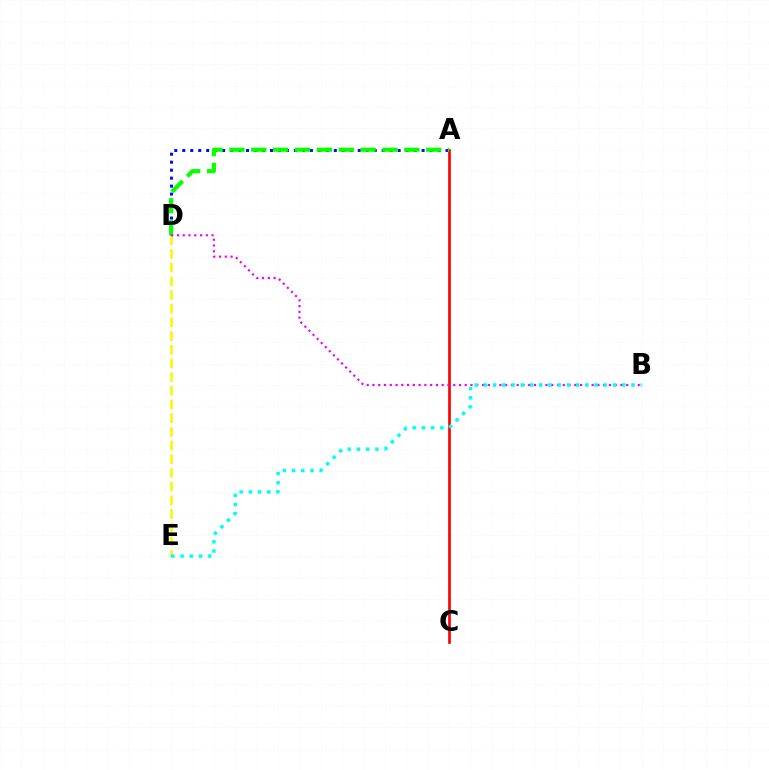{('D', 'E'): [{'color': '#fcf500', 'line_style': 'dashed', 'thickness': 1.86}], ('A', 'D'): [{'color': '#0010ff', 'line_style': 'dotted', 'thickness': 2.17}, {'color': '#08ff00', 'line_style': 'dashed', 'thickness': 2.97}], ('A', 'C'): [{'color': '#ff0000', 'line_style': 'solid', 'thickness': 1.93}], ('B', 'D'): [{'color': '#ee00ff', 'line_style': 'dotted', 'thickness': 1.57}], ('B', 'E'): [{'color': '#00fff6', 'line_style': 'dotted', 'thickness': 2.51}]}